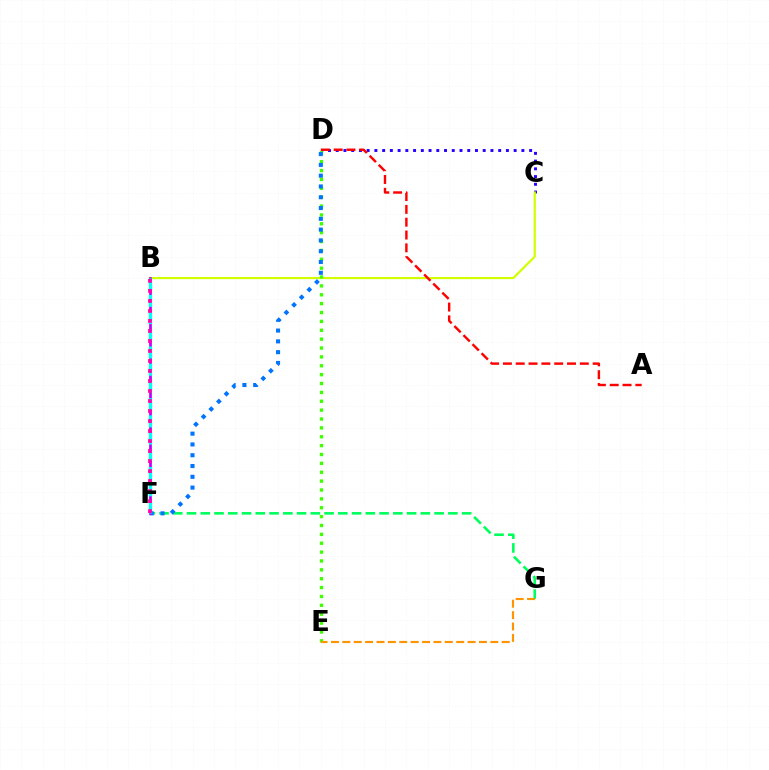{('C', 'D'): [{'color': '#2500ff', 'line_style': 'dotted', 'thickness': 2.1}], ('B', 'C'): [{'color': '#d1ff00', 'line_style': 'solid', 'thickness': 1.57}], ('F', 'G'): [{'color': '#00ff5c', 'line_style': 'dashed', 'thickness': 1.87}], ('A', 'D'): [{'color': '#ff0000', 'line_style': 'dashed', 'thickness': 1.74}], ('D', 'E'): [{'color': '#3dff00', 'line_style': 'dotted', 'thickness': 2.41}], ('D', 'F'): [{'color': '#0074ff', 'line_style': 'dotted', 'thickness': 2.93}], ('B', 'F'): [{'color': '#b900ff', 'line_style': 'solid', 'thickness': 1.95}, {'color': '#00fff6', 'line_style': 'dashed', 'thickness': 2.34}, {'color': '#ff00ac', 'line_style': 'dotted', 'thickness': 2.72}], ('E', 'G'): [{'color': '#ff9400', 'line_style': 'dashed', 'thickness': 1.55}]}